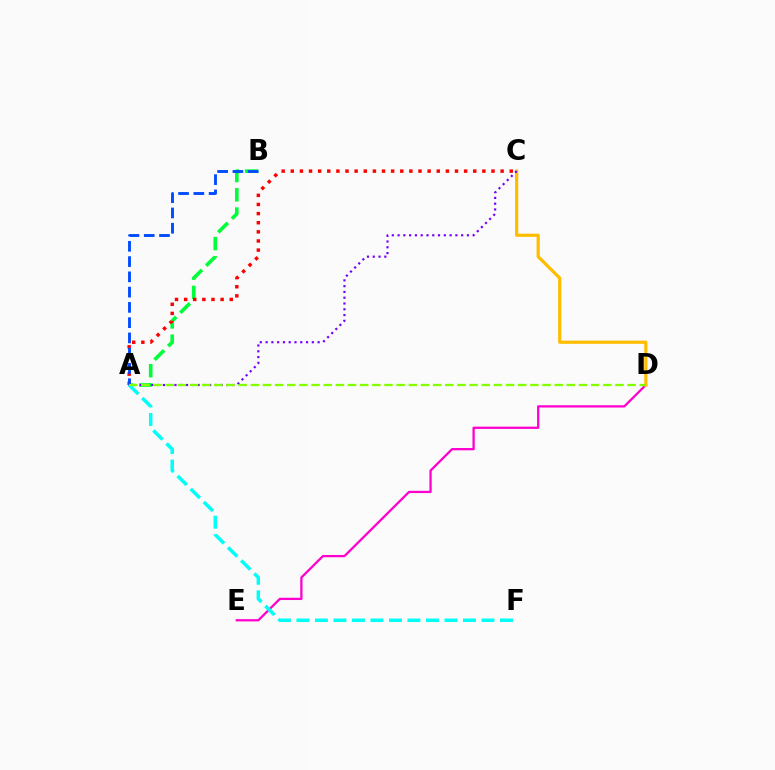{('D', 'E'): [{'color': '#ff00cf', 'line_style': 'solid', 'thickness': 1.64}], ('A', 'B'): [{'color': '#00ff39', 'line_style': 'dashed', 'thickness': 2.62}, {'color': '#004bff', 'line_style': 'dashed', 'thickness': 2.07}], ('A', 'F'): [{'color': '#00fff6', 'line_style': 'dashed', 'thickness': 2.51}], ('C', 'D'): [{'color': '#ffbd00', 'line_style': 'solid', 'thickness': 2.3}], ('A', 'C'): [{'color': '#ff0000', 'line_style': 'dotted', 'thickness': 2.48}, {'color': '#7200ff', 'line_style': 'dotted', 'thickness': 1.57}], ('A', 'D'): [{'color': '#84ff00', 'line_style': 'dashed', 'thickness': 1.65}]}